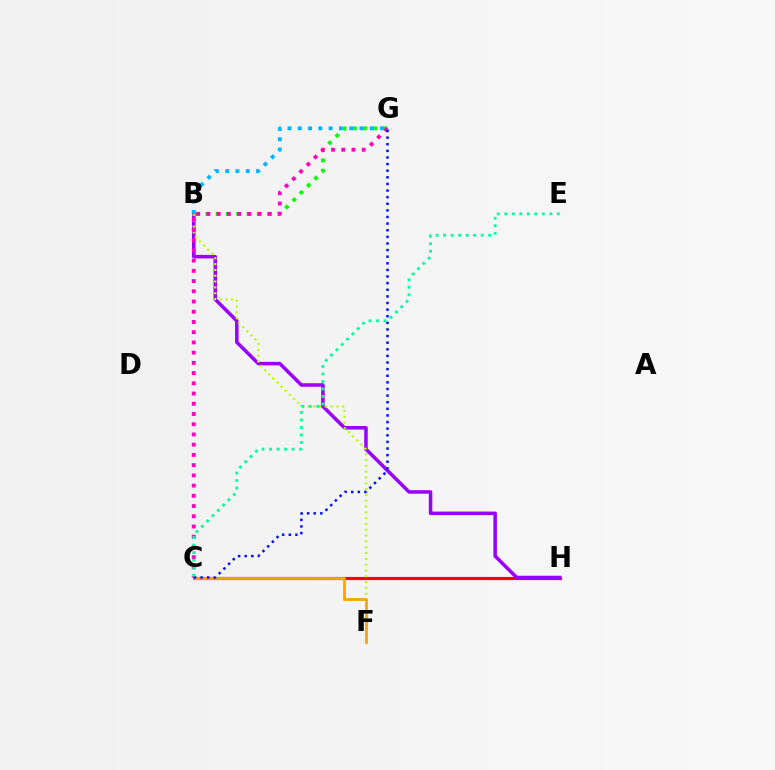{('C', 'H'): [{'color': '#ff0000', 'line_style': 'solid', 'thickness': 2.27}], ('B', 'H'): [{'color': '#9b00ff', 'line_style': 'solid', 'thickness': 2.54}], ('B', 'G'): [{'color': '#08ff00', 'line_style': 'dotted', 'thickness': 2.79}, {'color': '#00b5ff', 'line_style': 'dotted', 'thickness': 2.79}], ('B', 'F'): [{'color': '#b3ff00', 'line_style': 'dotted', 'thickness': 1.58}], ('C', 'F'): [{'color': '#ffa500', 'line_style': 'solid', 'thickness': 2.03}], ('C', 'G'): [{'color': '#ff00bd', 'line_style': 'dotted', 'thickness': 2.78}, {'color': '#0010ff', 'line_style': 'dotted', 'thickness': 1.8}], ('C', 'E'): [{'color': '#00ff9d', 'line_style': 'dotted', 'thickness': 2.04}]}